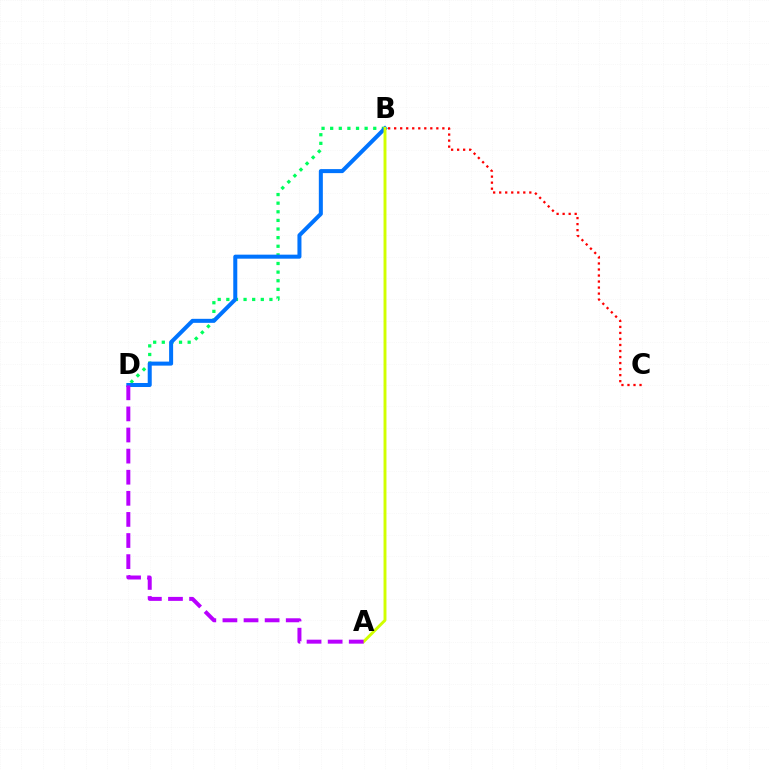{('B', 'D'): [{'color': '#00ff5c', 'line_style': 'dotted', 'thickness': 2.34}, {'color': '#0074ff', 'line_style': 'solid', 'thickness': 2.89}], ('A', 'B'): [{'color': '#d1ff00', 'line_style': 'solid', 'thickness': 2.1}], ('A', 'D'): [{'color': '#b900ff', 'line_style': 'dashed', 'thickness': 2.87}], ('B', 'C'): [{'color': '#ff0000', 'line_style': 'dotted', 'thickness': 1.64}]}